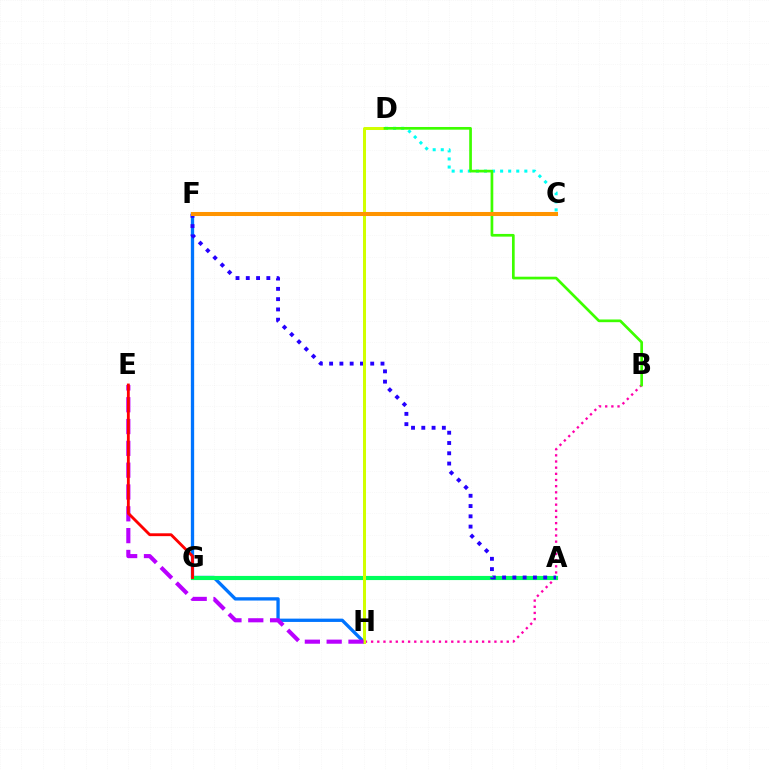{('B', 'H'): [{'color': '#ff00ac', 'line_style': 'dotted', 'thickness': 1.68}], ('F', 'H'): [{'color': '#0074ff', 'line_style': 'solid', 'thickness': 2.38}], ('A', 'G'): [{'color': '#00ff5c', 'line_style': 'solid', 'thickness': 2.98}], ('A', 'F'): [{'color': '#2500ff', 'line_style': 'dotted', 'thickness': 2.79}], ('C', 'D'): [{'color': '#00fff6', 'line_style': 'dotted', 'thickness': 2.19}], ('D', 'H'): [{'color': '#d1ff00', 'line_style': 'solid', 'thickness': 2.16}], ('E', 'H'): [{'color': '#b900ff', 'line_style': 'dashed', 'thickness': 2.96}], ('B', 'D'): [{'color': '#3dff00', 'line_style': 'solid', 'thickness': 1.94}], ('E', 'G'): [{'color': '#ff0000', 'line_style': 'solid', 'thickness': 2.05}], ('C', 'F'): [{'color': '#ff9400', 'line_style': 'solid', 'thickness': 2.92}]}